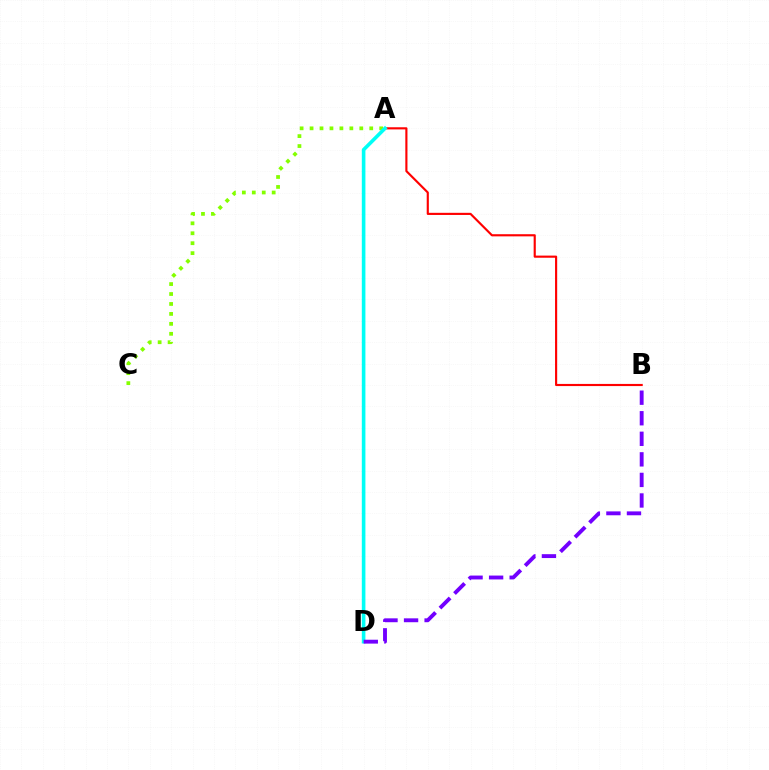{('A', 'B'): [{'color': '#ff0000', 'line_style': 'solid', 'thickness': 1.54}], ('A', 'C'): [{'color': '#84ff00', 'line_style': 'dotted', 'thickness': 2.7}], ('A', 'D'): [{'color': '#00fff6', 'line_style': 'solid', 'thickness': 2.6}], ('B', 'D'): [{'color': '#7200ff', 'line_style': 'dashed', 'thickness': 2.79}]}